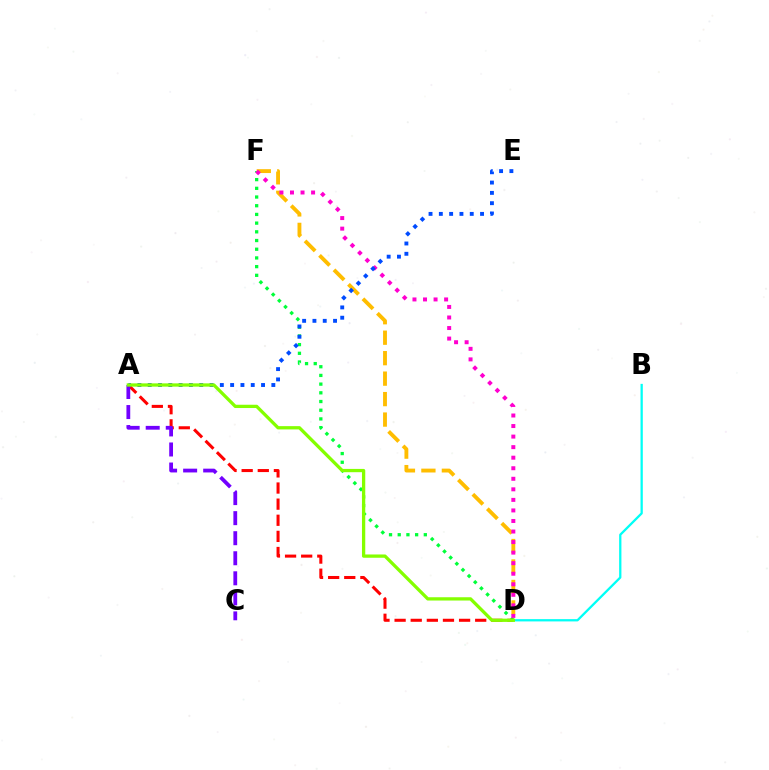{('D', 'F'): [{'color': '#ffbd00', 'line_style': 'dashed', 'thickness': 2.78}, {'color': '#00ff39', 'line_style': 'dotted', 'thickness': 2.36}, {'color': '#ff00cf', 'line_style': 'dotted', 'thickness': 2.87}], ('A', 'D'): [{'color': '#ff0000', 'line_style': 'dashed', 'thickness': 2.19}, {'color': '#84ff00', 'line_style': 'solid', 'thickness': 2.36}], ('A', 'E'): [{'color': '#004bff', 'line_style': 'dotted', 'thickness': 2.8}], ('B', 'D'): [{'color': '#00fff6', 'line_style': 'solid', 'thickness': 1.64}], ('A', 'C'): [{'color': '#7200ff', 'line_style': 'dashed', 'thickness': 2.72}]}